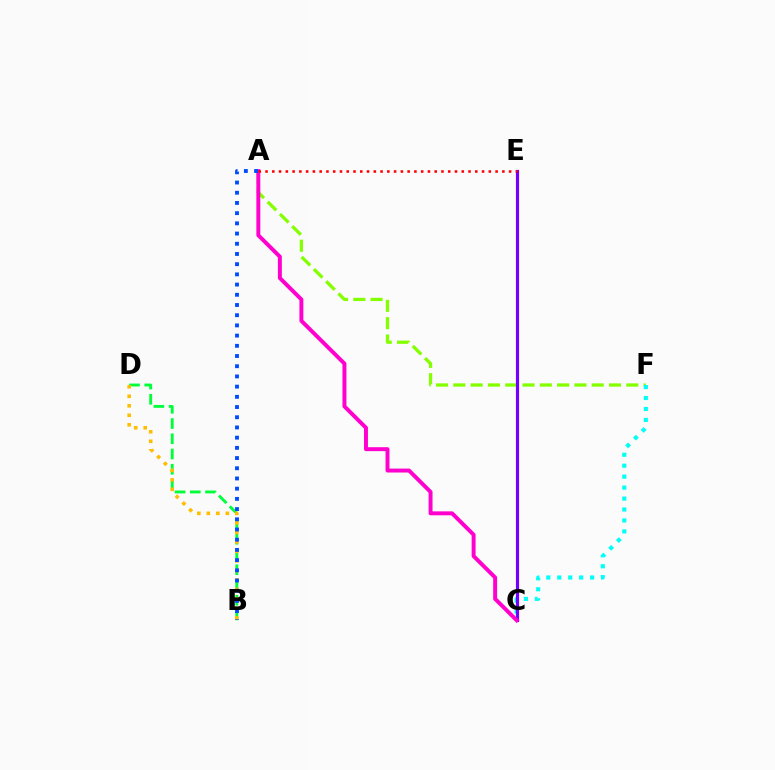{('A', 'F'): [{'color': '#84ff00', 'line_style': 'dashed', 'thickness': 2.35}], ('C', 'F'): [{'color': '#00fff6', 'line_style': 'dotted', 'thickness': 2.98}], ('C', 'E'): [{'color': '#7200ff', 'line_style': 'solid', 'thickness': 2.28}], ('A', 'C'): [{'color': '#ff00cf', 'line_style': 'solid', 'thickness': 2.84}], ('B', 'D'): [{'color': '#00ff39', 'line_style': 'dashed', 'thickness': 2.07}, {'color': '#ffbd00', 'line_style': 'dotted', 'thickness': 2.58}], ('A', 'B'): [{'color': '#004bff', 'line_style': 'dotted', 'thickness': 2.77}], ('A', 'E'): [{'color': '#ff0000', 'line_style': 'dotted', 'thickness': 1.84}]}